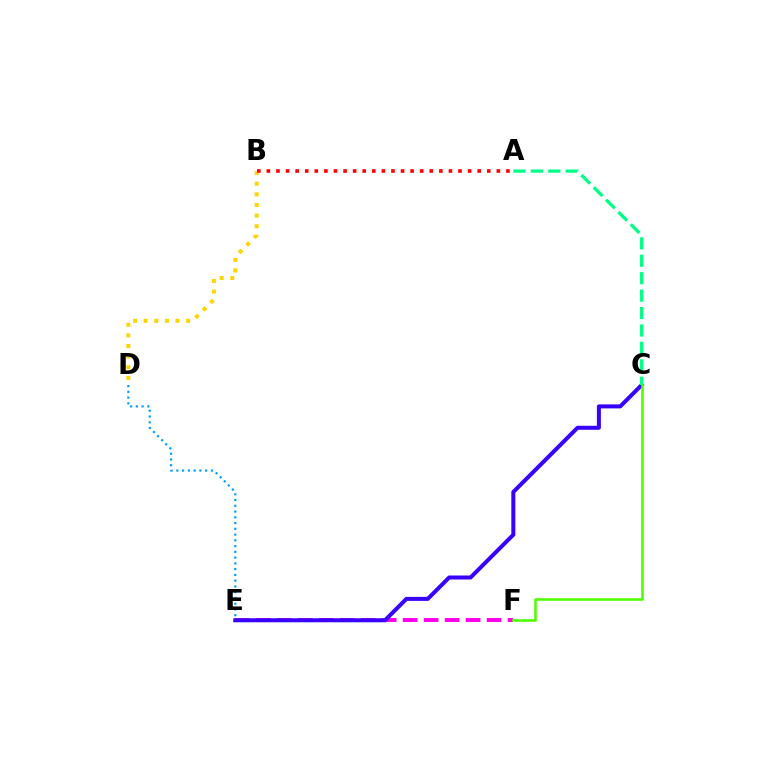{('E', 'F'): [{'color': '#ff00ed', 'line_style': 'dashed', 'thickness': 2.85}], ('D', 'E'): [{'color': '#009eff', 'line_style': 'dotted', 'thickness': 1.56}], ('B', 'D'): [{'color': '#ffd500', 'line_style': 'dotted', 'thickness': 2.89}], ('C', 'E'): [{'color': '#3700ff', 'line_style': 'solid', 'thickness': 2.89}], ('A', 'C'): [{'color': '#00ff86', 'line_style': 'dashed', 'thickness': 2.37}], ('C', 'F'): [{'color': '#4fff00', 'line_style': 'solid', 'thickness': 1.86}], ('A', 'B'): [{'color': '#ff0000', 'line_style': 'dotted', 'thickness': 2.6}]}